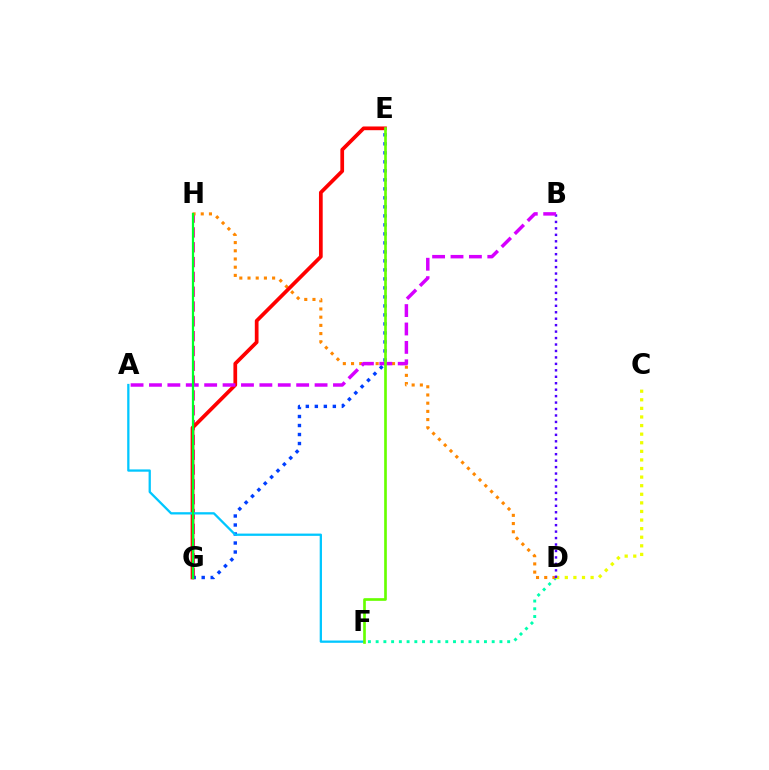{('D', 'F'): [{'color': '#00ffaf', 'line_style': 'dotted', 'thickness': 2.1}], ('G', 'H'): [{'color': '#ff00a0', 'line_style': 'dashed', 'thickness': 2.01}, {'color': '#00ff27', 'line_style': 'solid', 'thickness': 1.61}], ('D', 'H'): [{'color': '#ff8800', 'line_style': 'dotted', 'thickness': 2.23}], ('E', 'G'): [{'color': '#003fff', 'line_style': 'dotted', 'thickness': 2.45}, {'color': '#ff0000', 'line_style': 'solid', 'thickness': 2.68}], ('C', 'D'): [{'color': '#eeff00', 'line_style': 'dotted', 'thickness': 2.33}], ('A', 'F'): [{'color': '#00c7ff', 'line_style': 'solid', 'thickness': 1.64}], ('B', 'D'): [{'color': '#4f00ff', 'line_style': 'dotted', 'thickness': 1.75}], ('A', 'B'): [{'color': '#d600ff', 'line_style': 'dashed', 'thickness': 2.5}], ('E', 'F'): [{'color': '#66ff00', 'line_style': 'solid', 'thickness': 1.92}]}